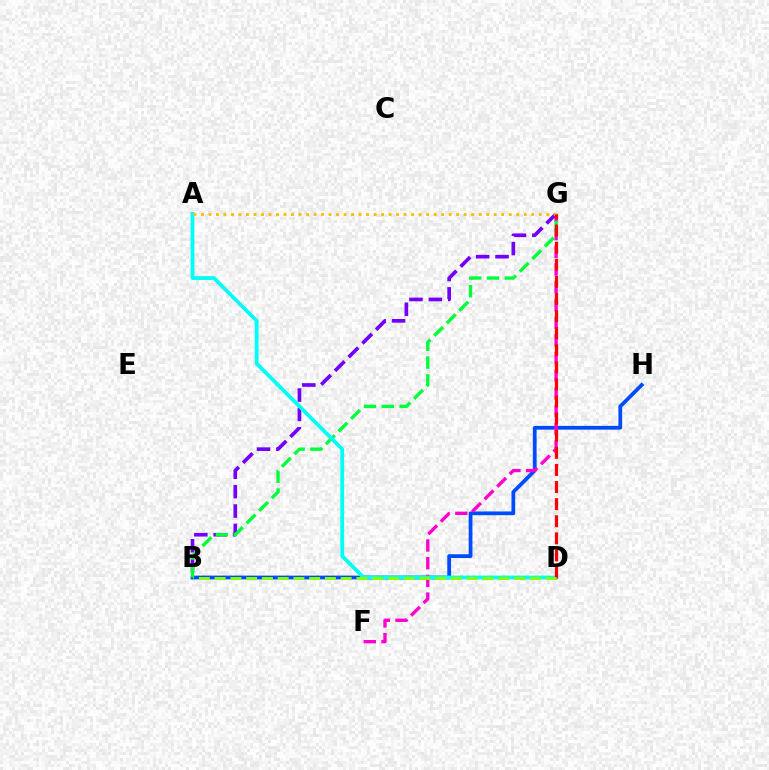{('B', 'H'): [{'color': '#004bff', 'line_style': 'solid', 'thickness': 2.72}], ('F', 'G'): [{'color': '#ff00cf', 'line_style': 'dashed', 'thickness': 2.41}], ('B', 'G'): [{'color': '#7200ff', 'line_style': 'dashed', 'thickness': 2.63}, {'color': '#00ff39', 'line_style': 'dashed', 'thickness': 2.42}], ('A', 'D'): [{'color': '#00fff6', 'line_style': 'solid', 'thickness': 2.73}], ('A', 'G'): [{'color': '#ffbd00', 'line_style': 'dotted', 'thickness': 2.04}], ('D', 'G'): [{'color': '#ff0000', 'line_style': 'dashed', 'thickness': 2.32}], ('B', 'D'): [{'color': '#84ff00', 'line_style': 'dashed', 'thickness': 2.14}]}